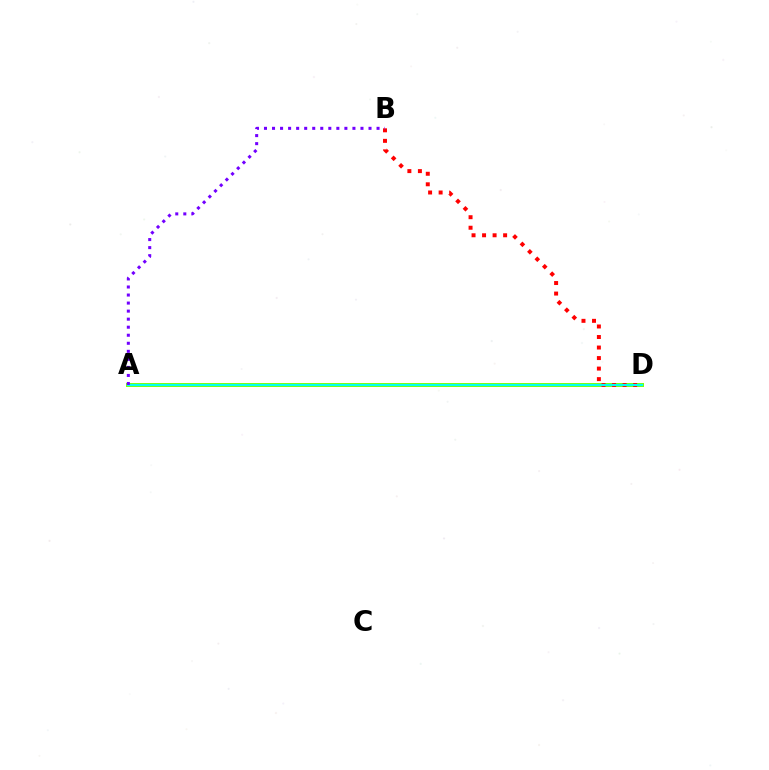{('A', 'D'): [{'color': '#84ff00', 'line_style': 'solid', 'thickness': 2.88}, {'color': '#00fff6', 'line_style': 'solid', 'thickness': 1.57}], ('B', 'D'): [{'color': '#ff0000', 'line_style': 'dotted', 'thickness': 2.86}], ('A', 'B'): [{'color': '#7200ff', 'line_style': 'dotted', 'thickness': 2.18}]}